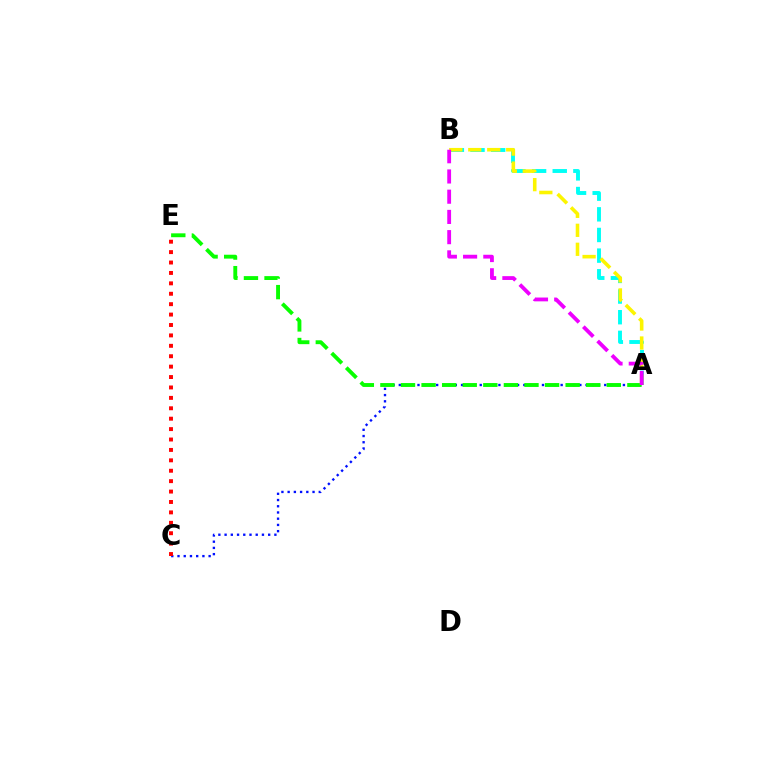{('A', 'C'): [{'color': '#0010ff', 'line_style': 'dotted', 'thickness': 1.69}], ('A', 'E'): [{'color': '#08ff00', 'line_style': 'dashed', 'thickness': 2.8}], ('C', 'E'): [{'color': '#ff0000', 'line_style': 'dotted', 'thickness': 2.83}], ('A', 'B'): [{'color': '#00fff6', 'line_style': 'dashed', 'thickness': 2.8}, {'color': '#fcf500', 'line_style': 'dashed', 'thickness': 2.58}, {'color': '#ee00ff', 'line_style': 'dashed', 'thickness': 2.75}]}